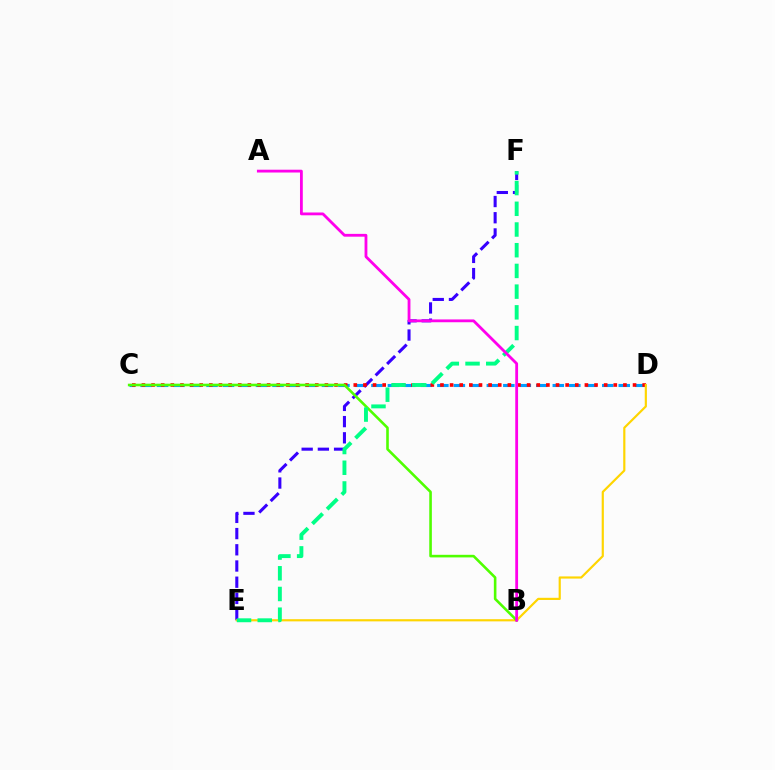{('C', 'D'): [{'color': '#009eff', 'line_style': 'dashed', 'thickness': 2.24}, {'color': '#ff0000', 'line_style': 'dotted', 'thickness': 2.62}], ('E', 'F'): [{'color': '#3700ff', 'line_style': 'dashed', 'thickness': 2.2}, {'color': '#00ff86', 'line_style': 'dashed', 'thickness': 2.81}], ('D', 'E'): [{'color': '#ffd500', 'line_style': 'solid', 'thickness': 1.57}], ('B', 'C'): [{'color': '#4fff00', 'line_style': 'solid', 'thickness': 1.87}], ('A', 'B'): [{'color': '#ff00ed', 'line_style': 'solid', 'thickness': 2.02}]}